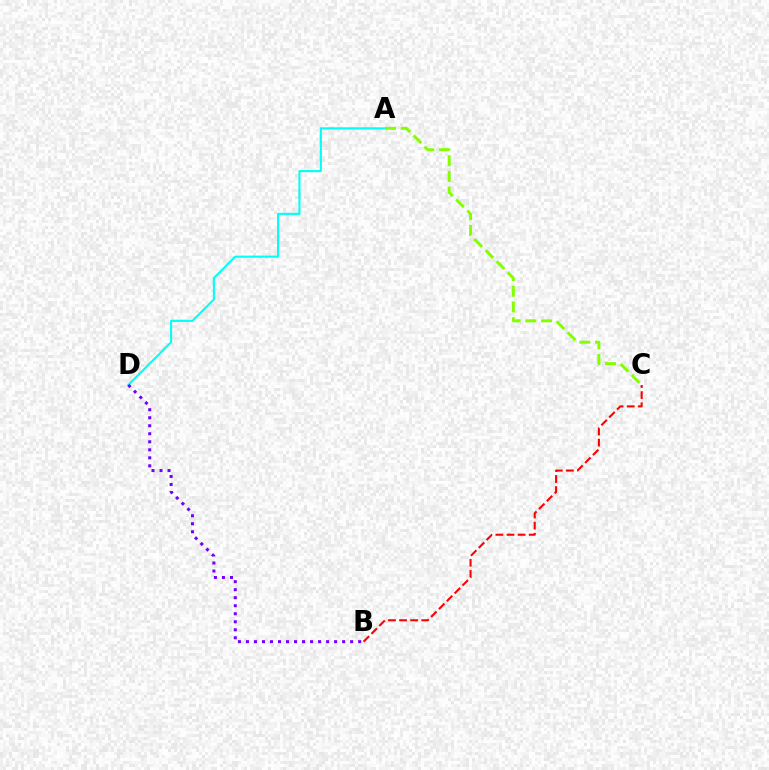{('B', 'C'): [{'color': '#ff0000', 'line_style': 'dashed', 'thickness': 1.51}], ('A', 'D'): [{'color': '#00fff6', 'line_style': 'solid', 'thickness': 1.51}], ('B', 'D'): [{'color': '#7200ff', 'line_style': 'dotted', 'thickness': 2.18}], ('A', 'C'): [{'color': '#84ff00', 'line_style': 'dashed', 'thickness': 2.13}]}